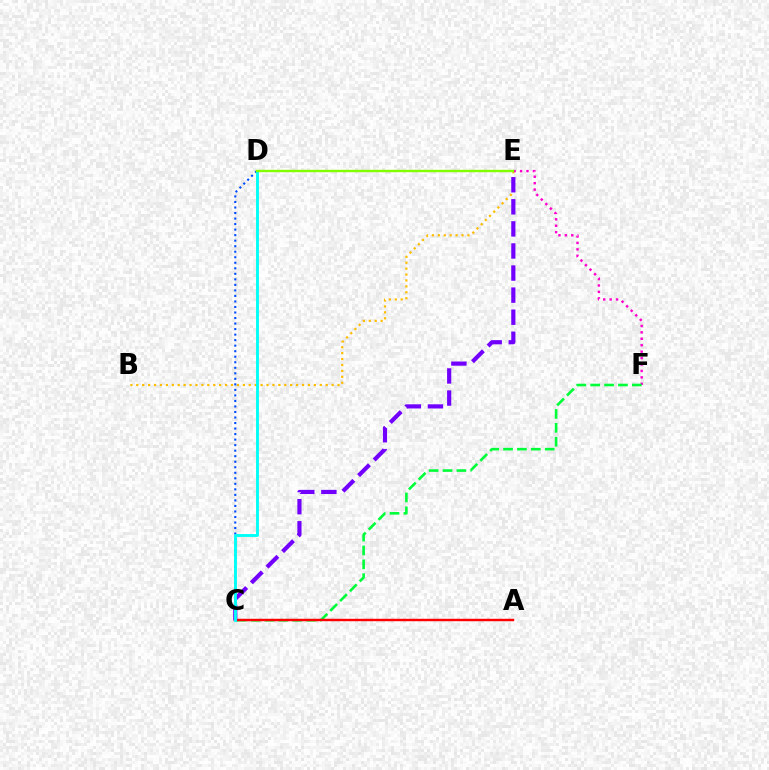{('B', 'E'): [{'color': '#ffbd00', 'line_style': 'dotted', 'thickness': 1.61}], ('E', 'F'): [{'color': '#ff00cf', 'line_style': 'dotted', 'thickness': 1.75}], ('C', 'D'): [{'color': '#004bff', 'line_style': 'dotted', 'thickness': 1.5}, {'color': '#00fff6', 'line_style': 'solid', 'thickness': 2.07}], ('C', 'F'): [{'color': '#00ff39', 'line_style': 'dashed', 'thickness': 1.89}], ('A', 'C'): [{'color': '#ff0000', 'line_style': 'solid', 'thickness': 1.75}], ('C', 'E'): [{'color': '#7200ff', 'line_style': 'dashed', 'thickness': 3.0}], ('D', 'E'): [{'color': '#84ff00', 'line_style': 'solid', 'thickness': 1.75}]}